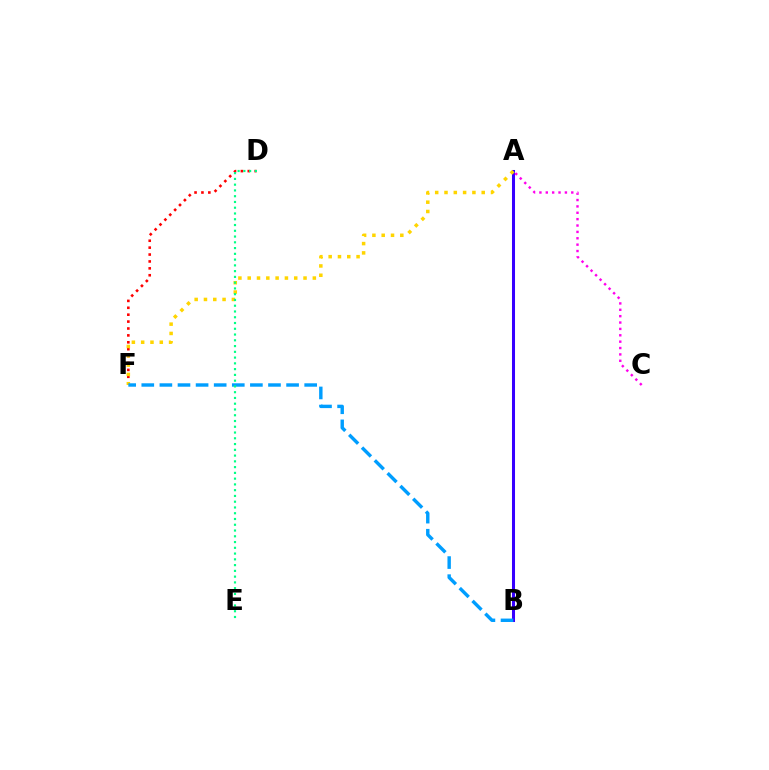{('A', 'B'): [{'color': '#4fff00', 'line_style': 'solid', 'thickness': 1.82}, {'color': '#3700ff', 'line_style': 'solid', 'thickness': 2.18}], ('D', 'F'): [{'color': '#ff0000', 'line_style': 'dotted', 'thickness': 1.87}], ('A', 'F'): [{'color': '#ffd500', 'line_style': 'dotted', 'thickness': 2.53}], ('A', 'C'): [{'color': '#ff00ed', 'line_style': 'dotted', 'thickness': 1.73}], ('B', 'F'): [{'color': '#009eff', 'line_style': 'dashed', 'thickness': 2.46}], ('D', 'E'): [{'color': '#00ff86', 'line_style': 'dotted', 'thickness': 1.57}]}